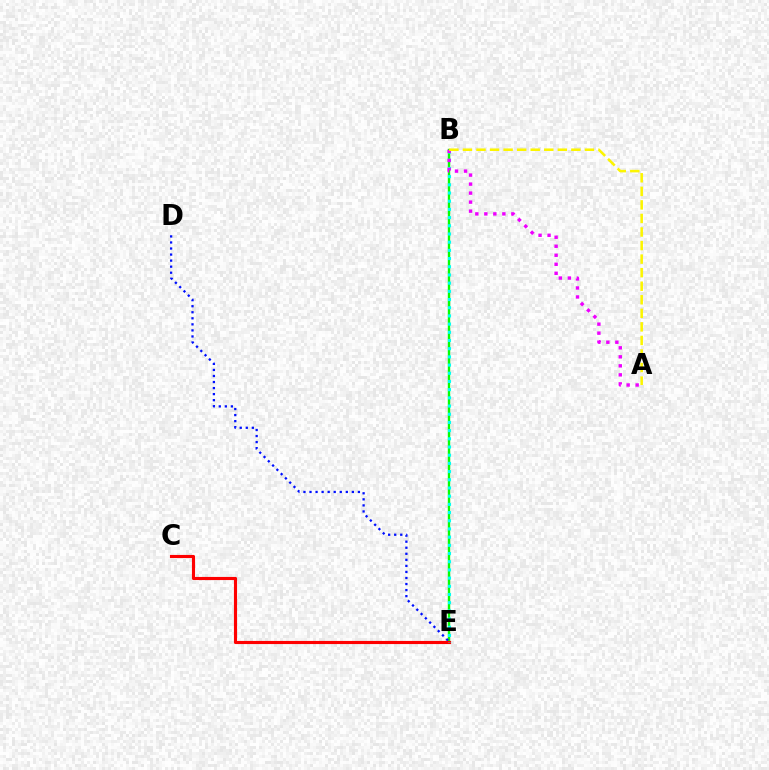{('B', 'E'): [{'color': '#08ff00', 'line_style': 'solid', 'thickness': 1.72}, {'color': '#00fff6', 'line_style': 'dotted', 'thickness': 2.23}], ('D', 'E'): [{'color': '#0010ff', 'line_style': 'dotted', 'thickness': 1.64}], ('C', 'E'): [{'color': '#ff0000', 'line_style': 'solid', 'thickness': 2.25}], ('A', 'B'): [{'color': '#ee00ff', 'line_style': 'dotted', 'thickness': 2.45}, {'color': '#fcf500', 'line_style': 'dashed', 'thickness': 1.84}]}